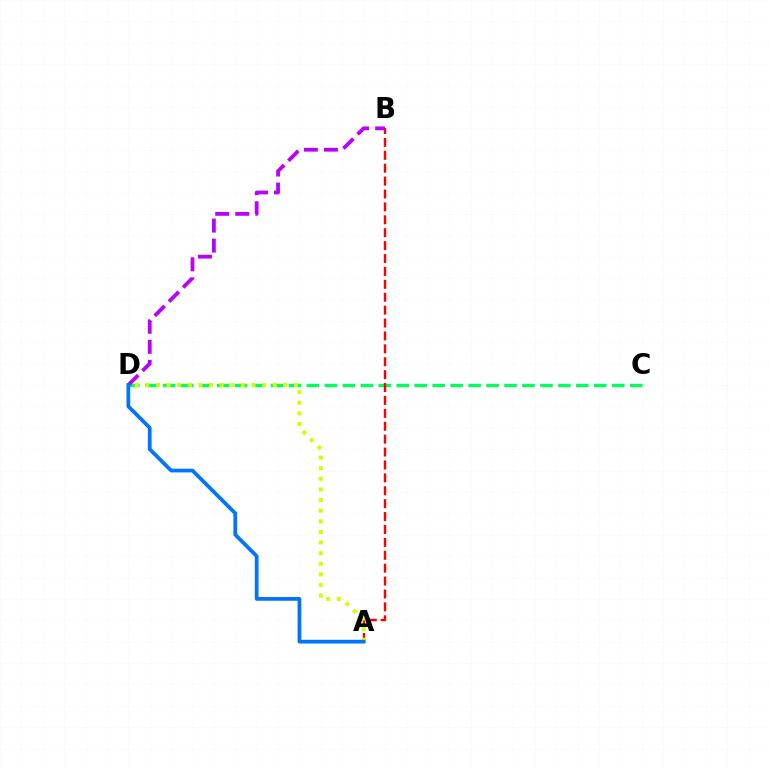{('C', 'D'): [{'color': '#00ff5c', 'line_style': 'dashed', 'thickness': 2.44}], ('A', 'B'): [{'color': '#ff0000', 'line_style': 'dashed', 'thickness': 1.75}], ('B', 'D'): [{'color': '#b900ff', 'line_style': 'dashed', 'thickness': 2.72}], ('A', 'D'): [{'color': '#d1ff00', 'line_style': 'dotted', 'thickness': 2.88}, {'color': '#0074ff', 'line_style': 'solid', 'thickness': 2.69}]}